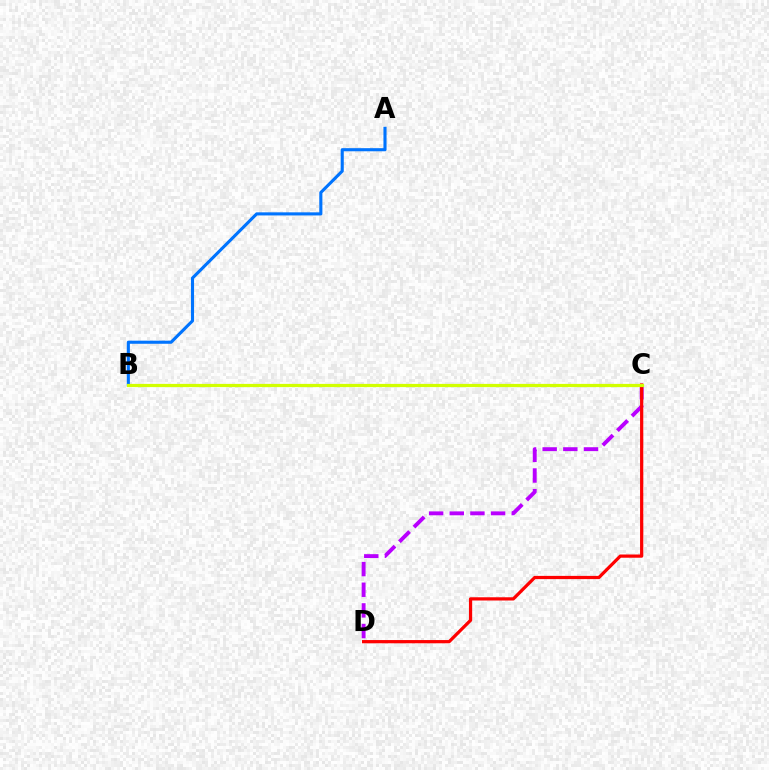{('C', 'D'): [{'color': '#b900ff', 'line_style': 'dashed', 'thickness': 2.8}, {'color': '#ff0000', 'line_style': 'solid', 'thickness': 2.32}], ('A', 'B'): [{'color': '#0074ff', 'line_style': 'solid', 'thickness': 2.24}], ('B', 'C'): [{'color': '#00ff5c', 'line_style': 'dotted', 'thickness': 1.87}, {'color': '#d1ff00', 'line_style': 'solid', 'thickness': 2.32}]}